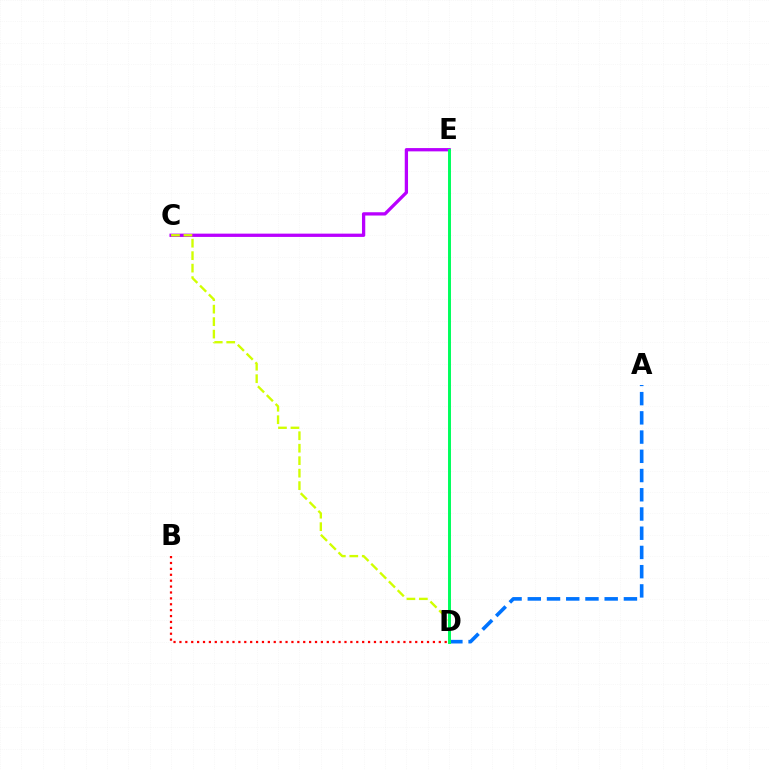{('B', 'D'): [{'color': '#ff0000', 'line_style': 'dotted', 'thickness': 1.6}], ('C', 'E'): [{'color': '#b900ff', 'line_style': 'solid', 'thickness': 2.37}], ('C', 'D'): [{'color': '#d1ff00', 'line_style': 'dashed', 'thickness': 1.69}], ('A', 'D'): [{'color': '#0074ff', 'line_style': 'dashed', 'thickness': 2.61}], ('D', 'E'): [{'color': '#00ff5c', 'line_style': 'solid', 'thickness': 2.13}]}